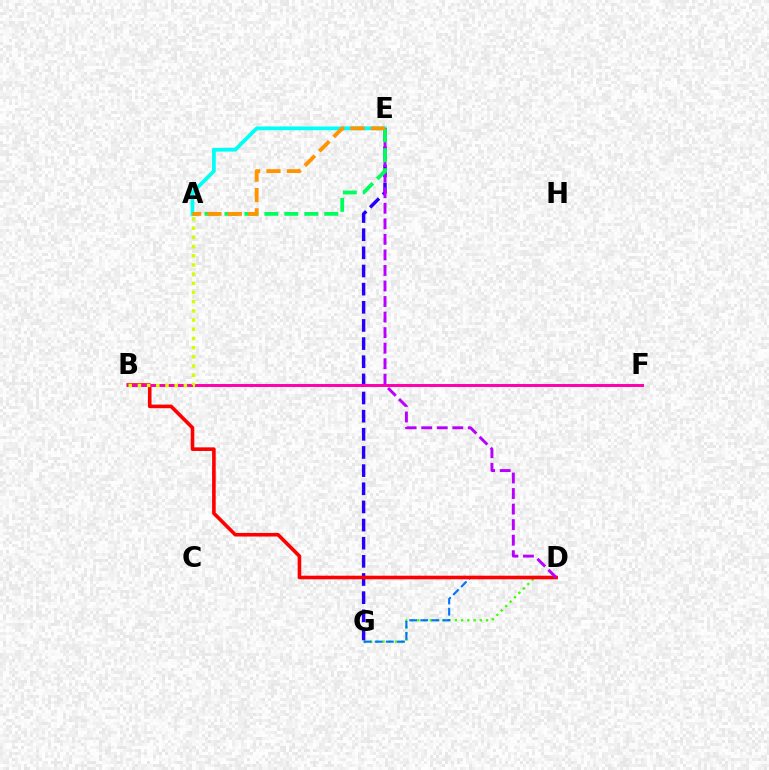{('A', 'E'): [{'color': '#00fff6', 'line_style': 'solid', 'thickness': 2.7}, {'color': '#00ff5c', 'line_style': 'dashed', 'thickness': 2.71}, {'color': '#ff9400', 'line_style': 'dashed', 'thickness': 2.77}], ('D', 'G'): [{'color': '#3dff00', 'line_style': 'dotted', 'thickness': 1.7}, {'color': '#0074ff', 'line_style': 'dashed', 'thickness': 1.52}], ('E', 'G'): [{'color': '#2500ff', 'line_style': 'dashed', 'thickness': 2.47}], ('B', 'D'): [{'color': '#ff0000', 'line_style': 'solid', 'thickness': 2.59}], ('B', 'F'): [{'color': '#ff00ac', 'line_style': 'solid', 'thickness': 2.12}], ('A', 'B'): [{'color': '#d1ff00', 'line_style': 'dotted', 'thickness': 2.5}], ('D', 'E'): [{'color': '#b900ff', 'line_style': 'dashed', 'thickness': 2.11}]}